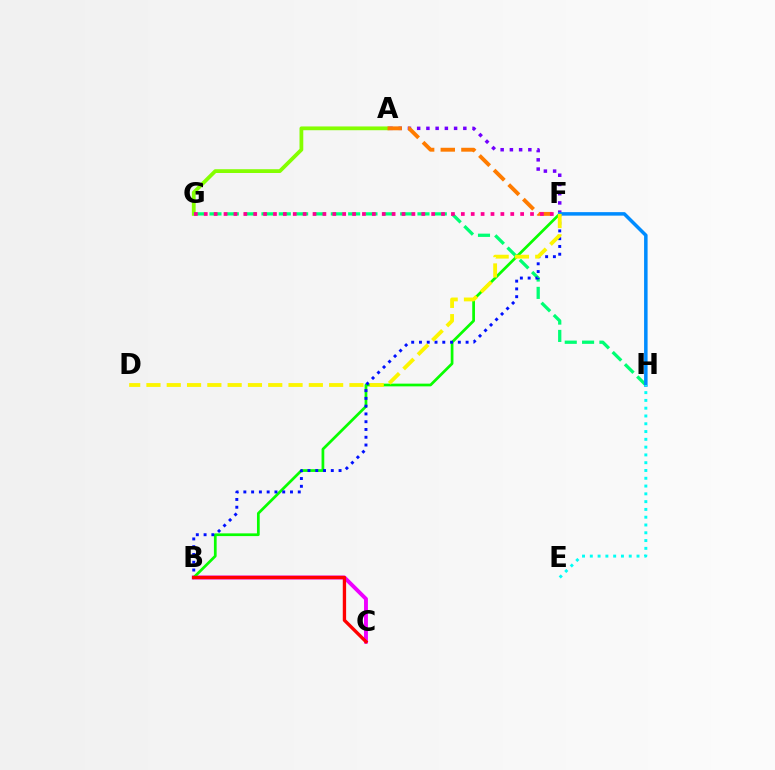{('B', 'C'): [{'color': '#ee00ff', 'line_style': 'solid', 'thickness': 2.8}, {'color': '#ff0000', 'line_style': 'solid', 'thickness': 2.4}], ('B', 'F'): [{'color': '#08ff00', 'line_style': 'solid', 'thickness': 1.96}, {'color': '#0010ff', 'line_style': 'dotted', 'thickness': 2.11}], ('A', 'F'): [{'color': '#7200ff', 'line_style': 'dotted', 'thickness': 2.51}, {'color': '#ff7c00', 'line_style': 'dashed', 'thickness': 2.8}], ('A', 'G'): [{'color': '#84ff00', 'line_style': 'solid', 'thickness': 2.72}], ('G', 'H'): [{'color': '#00ff74', 'line_style': 'dashed', 'thickness': 2.35}], ('F', 'G'): [{'color': '#ff0094', 'line_style': 'dotted', 'thickness': 2.69}], ('F', 'H'): [{'color': '#008cff', 'line_style': 'solid', 'thickness': 2.52}], ('E', 'H'): [{'color': '#00fff6', 'line_style': 'dotted', 'thickness': 2.12}], ('D', 'F'): [{'color': '#fcf500', 'line_style': 'dashed', 'thickness': 2.76}]}